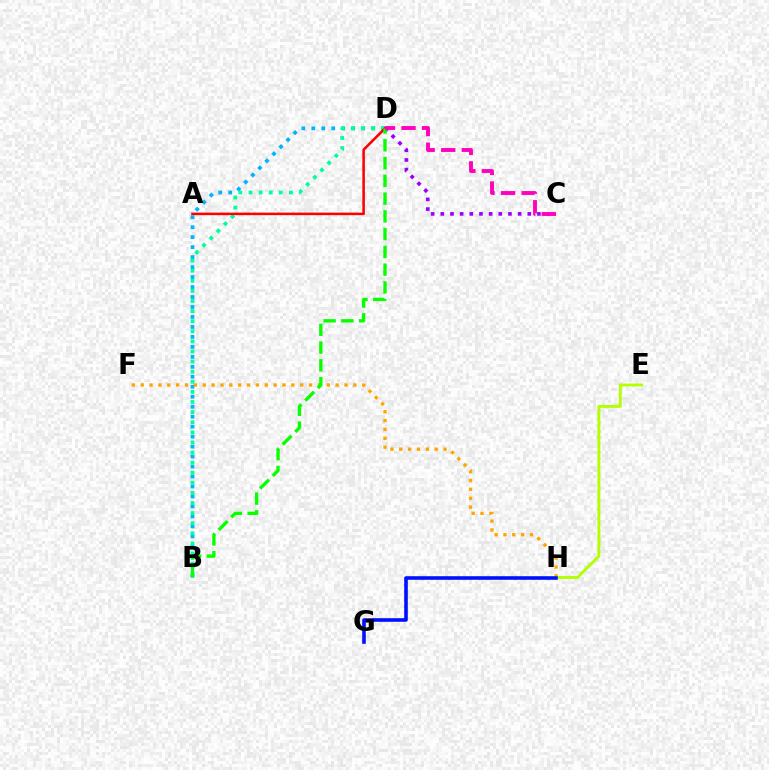{('B', 'D'): [{'color': '#00b5ff', 'line_style': 'dotted', 'thickness': 2.71}, {'color': '#00ff9d', 'line_style': 'dotted', 'thickness': 2.74}, {'color': '#08ff00', 'line_style': 'dashed', 'thickness': 2.41}], ('F', 'H'): [{'color': '#ffa500', 'line_style': 'dotted', 'thickness': 2.41}], ('C', 'D'): [{'color': '#9b00ff', 'line_style': 'dotted', 'thickness': 2.63}, {'color': '#ff00bd', 'line_style': 'dashed', 'thickness': 2.79}], ('E', 'H'): [{'color': '#b3ff00', 'line_style': 'solid', 'thickness': 2.09}], ('G', 'H'): [{'color': '#0010ff', 'line_style': 'solid', 'thickness': 2.59}], ('A', 'D'): [{'color': '#ff0000', 'line_style': 'solid', 'thickness': 1.82}]}